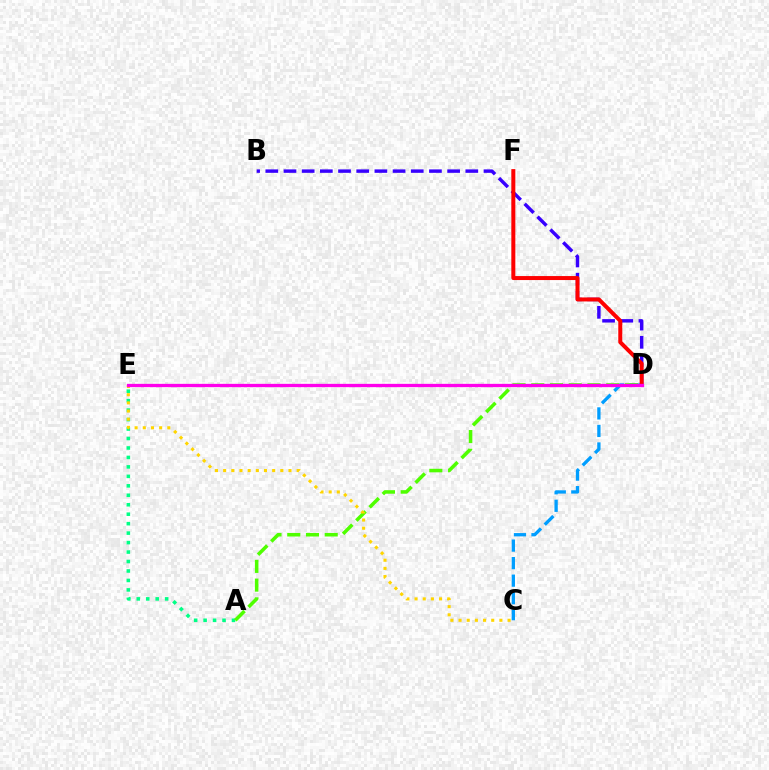{('A', 'E'): [{'color': '#00ff86', 'line_style': 'dotted', 'thickness': 2.57}], ('C', 'D'): [{'color': '#009eff', 'line_style': 'dashed', 'thickness': 2.38}], ('A', 'D'): [{'color': '#4fff00', 'line_style': 'dashed', 'thickness': 2.55}], ('B', 'D'): [{'color': '#3700ff', 'line_style': 'dashed', 'thickness': 2.47}], ('D', 'F'): [{'color': '#ff0000', 'line_style': 'solid', 'thickness': 2.88}], ('C', 'E'): [{'color': '#ffd500', 'line_style': 'dotted', 'thickness': 2.22}], ('D', 'E'): [{'color': '#ff00ed', 'line_style': 'solid', 'thickness': 2.38}]}